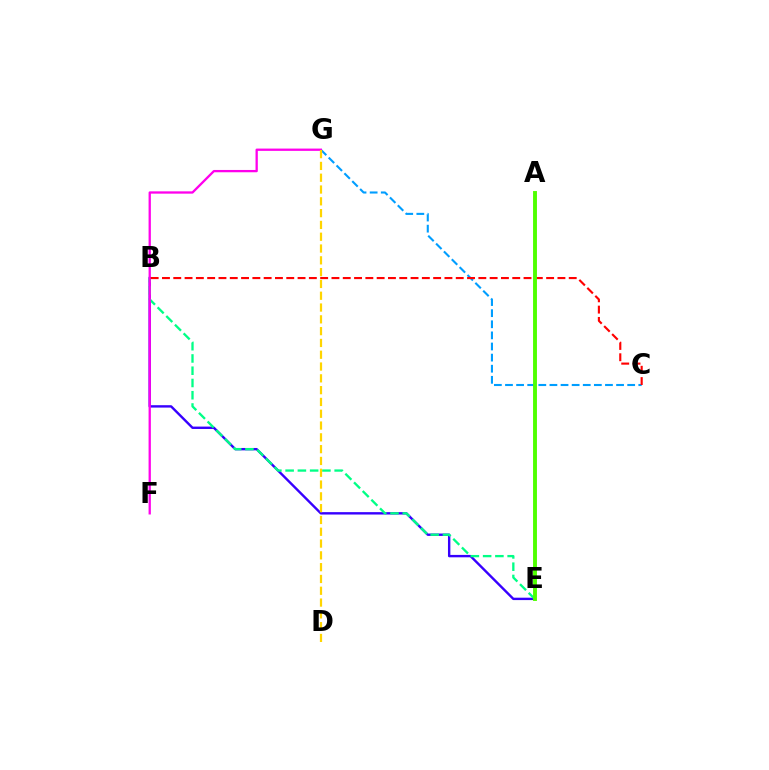{('C', 'G'): [{'color': '#009eff', 'line_style': 'dashed', 'thickness': 1.51}], ('B', 'E'): [{'color': '#3700ff', 'line_style': 'solid', 'thickness': 1.72}, {'color': '#00ff86', 'line_style': 'dashed', 'thickness': 1.67}], ('F', 'G'): [{'color': '#ff00ed', 'line_style': 'solid', 'thickness': 1.66}], ('B', 'C'): [{'color': '#ff0000', 'line_style': 'dashed', 'thickness': 1.53}], ('D', 'G'): [{'color': '#ffd500', 'line_style': 'dashed', 'thickness': 1.6}], ('A', 'E'): [{'color': '#4fff00', 'line_style': 'solid', 'thickness': 2.8}]}